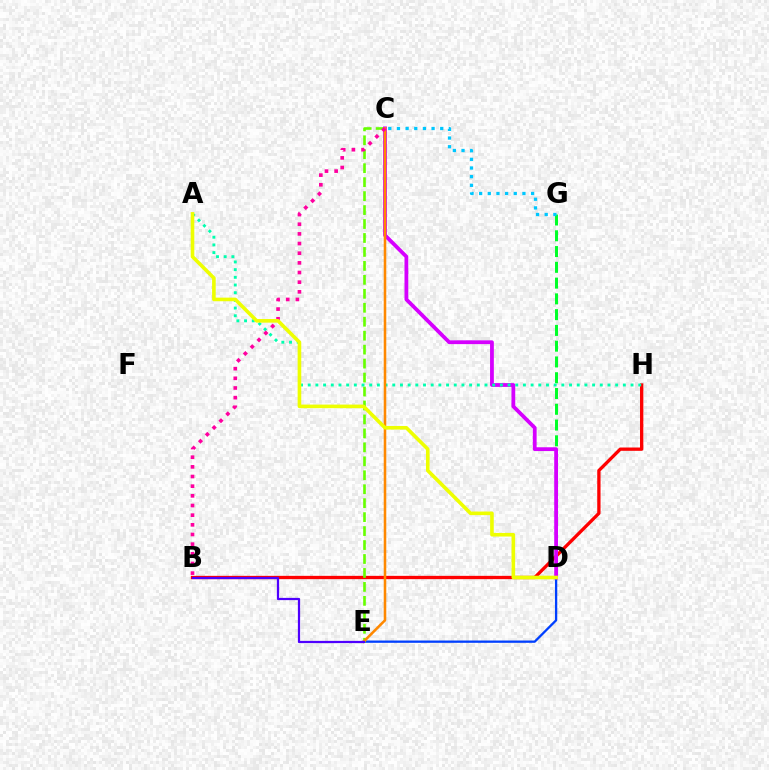{('D', 'E'): [{'color': '#003fff', 'line_style': 'solid', 'thickness': 1.65}], ('B', 'H'): [{'color': '#ff0000', 'line_style': 'solid', 'thickness': 2.38}], ('C', 'E'): [{'color': '#66ff00', 'line_style': 'dashed', 'thickness': 1.9}, {'color': '#ff8800', 'line_style': 'solid', 'thickness': 1.84}], ('D', 'G'): [{'color': '#00ff27', 'line_style': 'dashed', 'thickness': 2.14}], ('C', 'D'): [{'color': '#d600ff', 'line_style': 'solid', 'thickness': 2.73}], ('A', 'H'): [{'color': '#00ffaf', 'line_style': 'dotted', 'thickness': 2.09}], ('B', 'C'): [{'color': '#ff00a0', 'line_style': 'dotted', 'thickness': 2.62}], ('A', 'D'): [{'color': '#eeff00', 'line_style': 'solid', 'thickness': 2.6}], ('C', 'G'): [{'color': '#00c7ff', 'line_style': 'dotted', 'thickness': 2.35}], ('B', 'E'): [{'color': '#4f00ff', 'line_style': 'solid', 'thickness': 1.61}]}